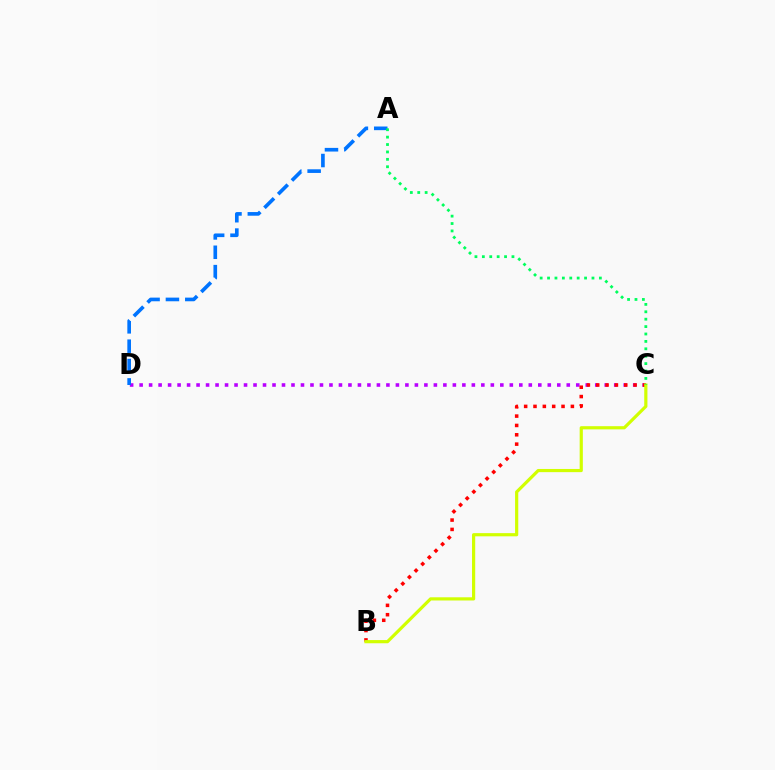{('C', 'D'): [{'color': '#b900ff', 'line_style': 'dotted', 'thickness': 2.58}], ('B', 'C'): [{'color': '#ff0000', 'line_style': 'dotted', 'thickness': 2.54}, {'color': '#d1ff00', 'line_style': 'solid', 'thickness': 2.29}], ('A', 'D'): [{'color': '#0074ff', 'line_style': 'dashed', 'thickness': 2.63}], ('A', 'C'): [{'color': '#00ff5c', 'line_style': 'dotted', 'thickness': 2.01}]}